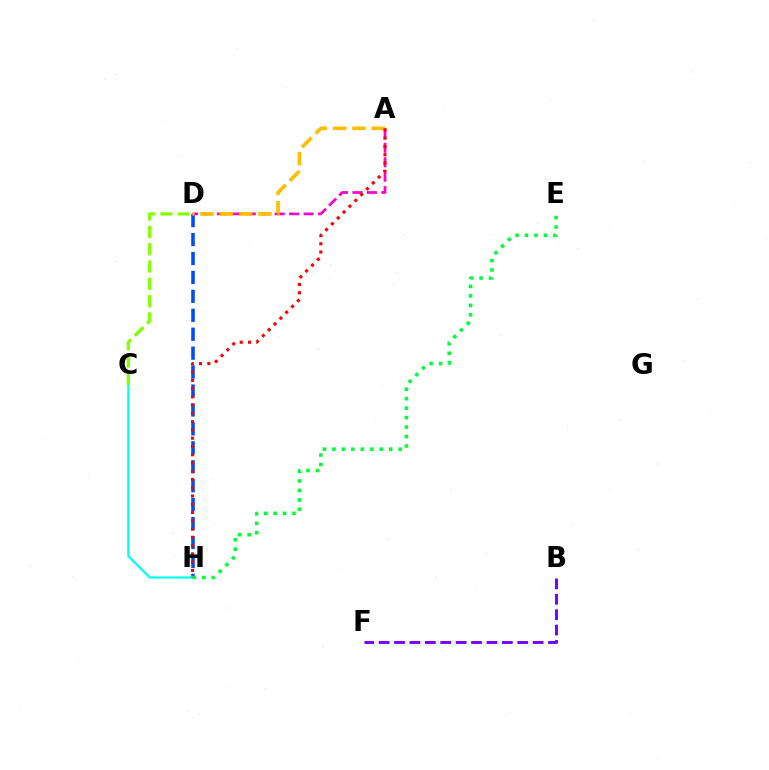{('D', 'H'): [{'color': '#004bff', 'line_style': 'dashed', 'thickness': 2.57}], ('A', 'D'): [{'color': '#ff00cf', 'line_style': 'dashed', 'thickness': 1.96}, {'color': '#ffbd00', 'line_style': 'dashed', 'thickness': 2.62}], ('C', 'H'): [{'color': '#00fff6', 'line_style': 'solid', 'thickness': 1.59}], ('C', 'D'): [{'color': '#84ff00', 'line_style': 'dashed', 'thickness': 2.35}], ('B', 'F'): [{'color': '#7200ff', 'line_style': 'dashed', 'thickness': 2.09}], ('E', 'H'): [{'color': '#00ff39', 'line_style': 'dotted', 'thickness': 2.57}], ('A', 'H'): [{'color': '#ff0000', 'line_style': 'dotted', 'thickness': 2.24}]}